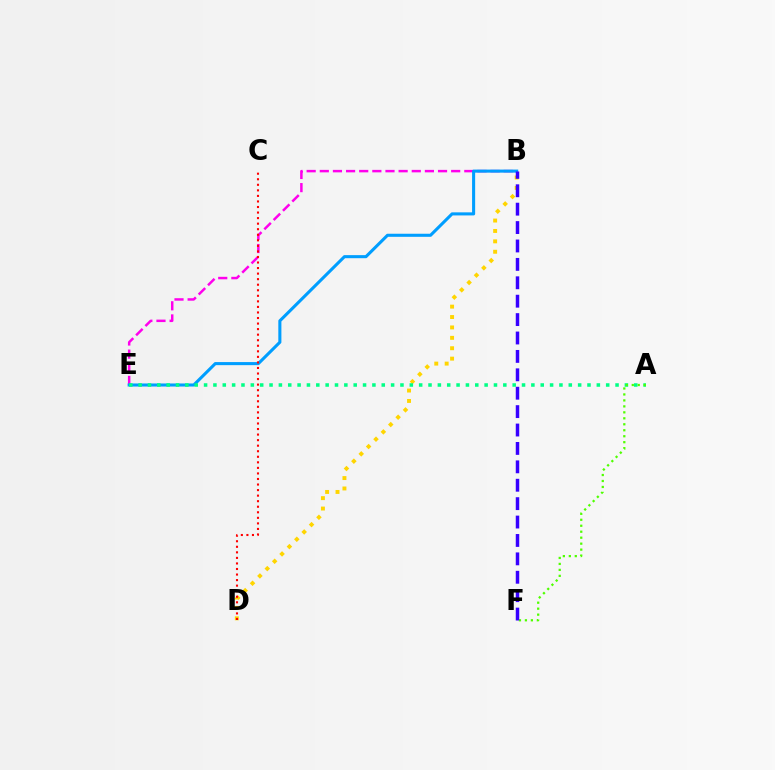{('B', 'D'): [{'color': '#ffd500', 'line_style': 'dotted', 'thickness': 2.83}], ('B', 'E'): [{'color': '#ff00ed', 'line_style': 'dashed', 'thickness': 1.78}, {'color': '#009eff', 'line_style': 'solid', 'thickness': 2.21}], ('C', 'D'): [{'color': '#ff0000', 'line_style': 'dotted', 'thickness': 1.51}], ('A', 'E'): [{'color': '#00ff86', 'line_style': 'dotted', 'thickness': 2.54}], ('A', 'F'): [{'color': '#4fff00', 'line_style': 'dotted', 'thickness': 1.62}], ('B', 'F'): [{'color': '#3700ff', 'line_style': 'dashed', 'thickness': 2.5}]}